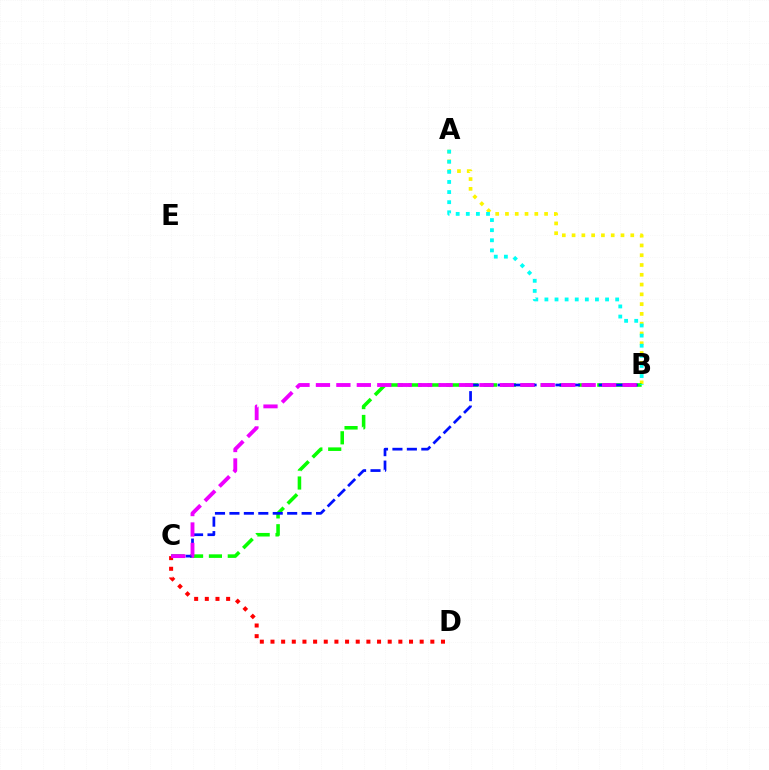{('A', 'B'): [{'color': '#fcf500', 'line_style': 'dotted', 'thickness': 2.66}, {'color': '#00fff6', 'line_style': 'dotted', 'thickness': 2.75}], ('B', 'C'): [{'color': '#08ff00', 'line_style': 'dashed', 'thickness': 2.56}, {'color': '#0010ff', 'line_style': 'dashed', 'thickness': 1.96}, {'color': '#ee00ff', 'line_style': 'dashed', 'thickness': 2.78}], ('C', 'D'): [{'color': '#ff0000', 'line_style': 'dotted', 'thickness': 2.9}]}